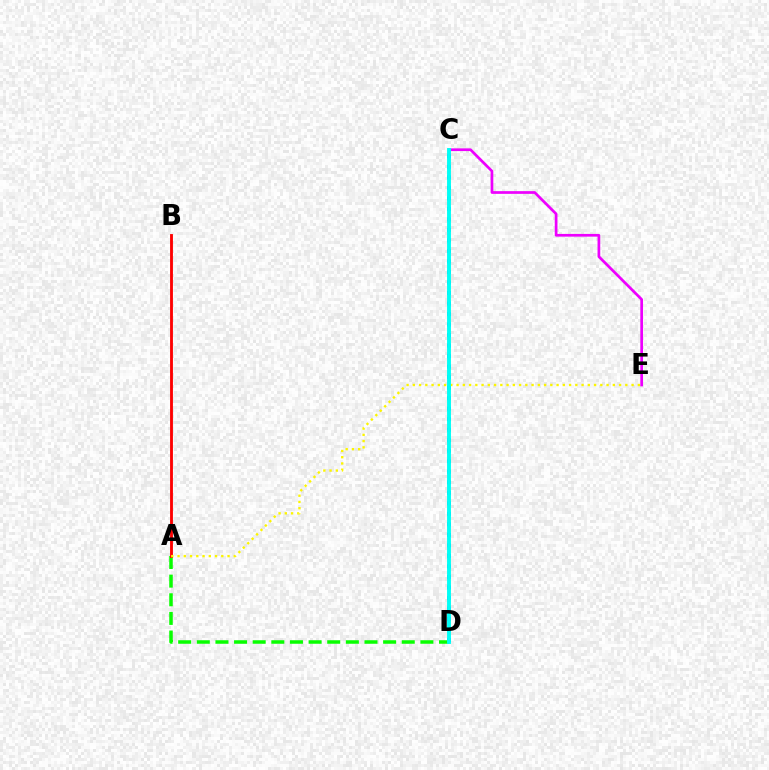{('C', 'D'): [{'color': '#0010ff', 'line_style': 'dotted', 'thickness': 2.86}, {'color': '#00fff6', 'line_style': 'solid', 'thickness': 2.8}], ('A', 'D'): [{'color': '#08ff00', 'line_style': 'dashed', 'thickness': 2.53}], ('C', 'E'): [{'color': '#ee00ff', 'line_style': 'solid', 'thickness': 1.95}], ('A', 'B'): [{'color': '#ff0000', 'line_style': 'solid', 'thickness': 2.06}], ('A', 'E'): [{'color': '#fcf500', 'line_style': 'dotted', 'thickness': 1.7}]}